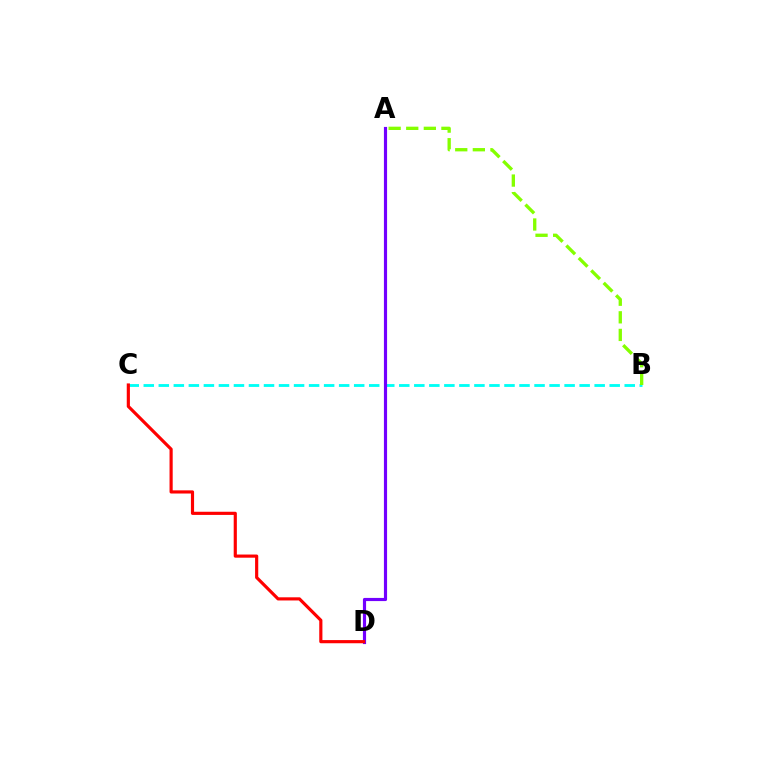{('B', 'C'): [{'color': '#00fff6', 'line_style': 'dashed', 'thickness': 2.04}], ('A', 'D'): [{'color': '#7200ff', 'line_style': 'solid', 'thickness': 2.27}], ('C', 'D'): [{'color': '#ff0000', 'line_style': 'solid', 'thickness': 2.27}], ('A', 'B'): [{'color': '#84ff00', 'line_style': 'dashed', 'thickness': 2.39}]}